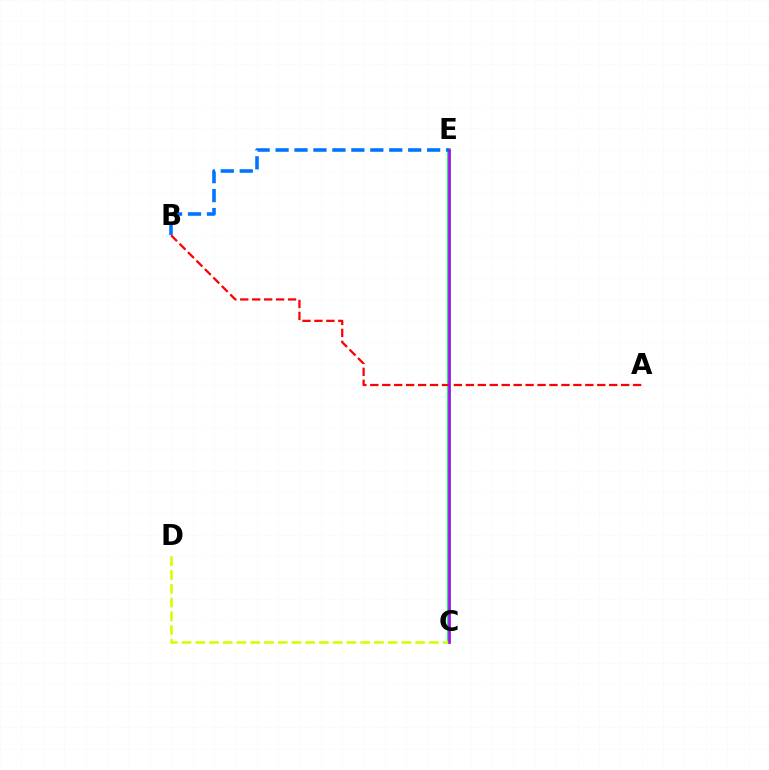{('C', 'E'): [{'color': '#00ff5c', 'line_style': 'solid', 'thickness': 2.8}, {'color': '#b900ff', 'line_style': 'solid', 'thickness': 1.83}], ('C', 'D'): [{'color': '#d1ff00', 'line_style': 'dashed', 'thickness': 1.87}], ('B', 'E'): [{'color': '#0074ff', 'line_style': 'dashed', 'thickness': 2.57}], ('A', 'B'): [{'color': '#ff0000', 'line_style': 'dashed', 'thickness': 1.62}]}